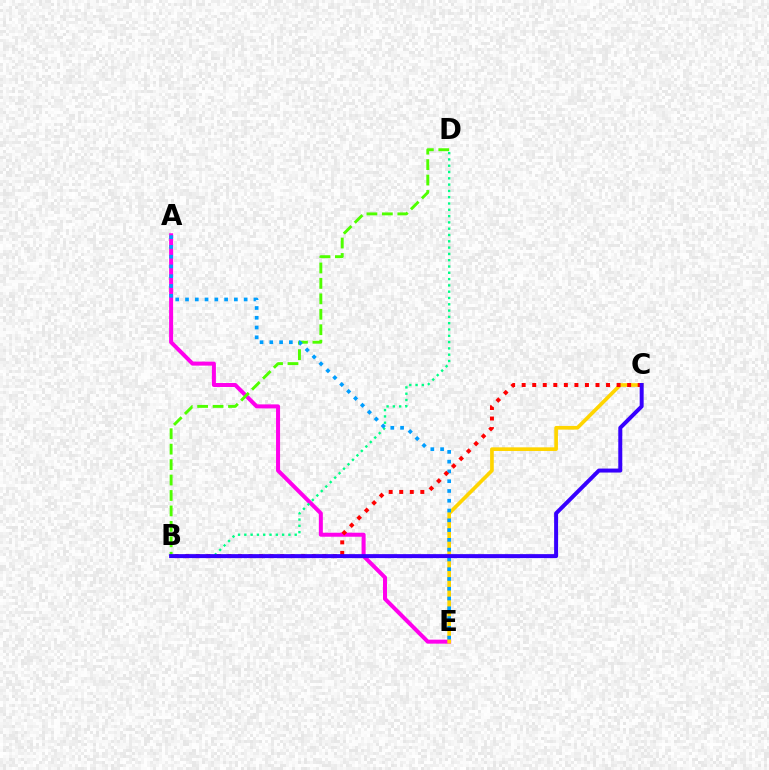{('A', 'E'): [{'color': '#ff00ed', 'line_style': 'solid', 'thickness': 2.89}, {'color': '#009eff', 'line_style': 'dotted', 'thickness': 2.66}], ('B', 'D'): [{'color': '#4fff00', 'line_style': 'dashed', 'thickness': 2.1}, {'color': '#00ff86', 'line_style': 'dotted', 'thickness': 1.71}], ('C', 'E'): [{'color': '#ffd500', 'line_style': 'solid', 'thickness': 2.64}], ('B', 'C'): [{'color': '#ff0000', 'line_style': 'dotted', 'thickness': 2.87}, {'color': '#3700ff', 'line_style': 'solid', 'thickness': 2.86}]}